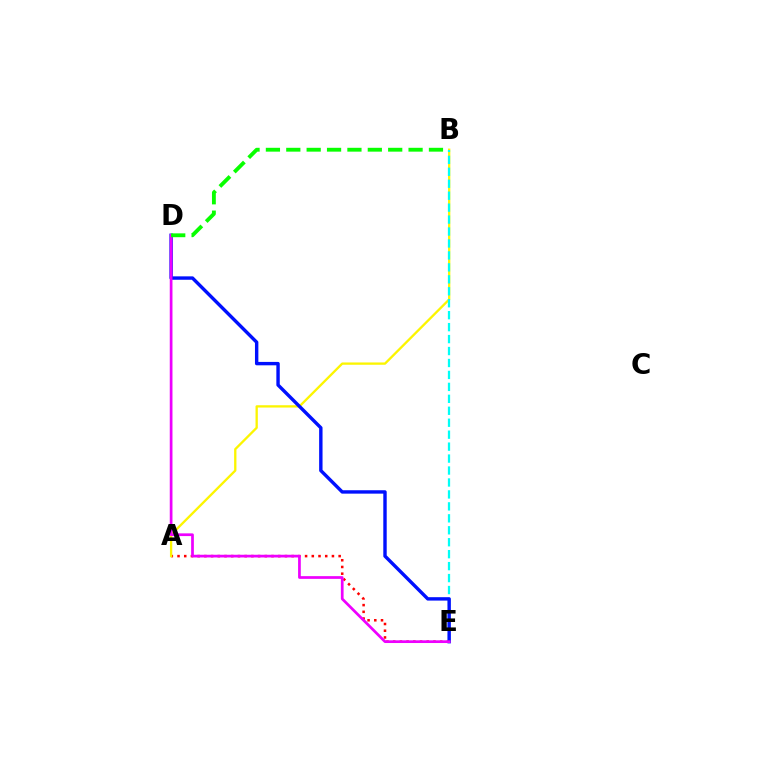{('A', 'E'): [{'color': '#ff0000', 'line_style': 'dotted', 'thickness': 1.82}], ('A', 'B'): [{'color': '#fcf500', 'line_style': 'solid', 'thickness': 1.66}], ('B', 'E'): [{'color': '#00fff6', 'line_style': 'dashed', 'thickness': 1.62}], ('D', 'E'): [{'color': '#0010ff', 'line_style': 'solid', 'thickness': 2.45}, {'color': '#ee00ff', 'line_style': 'solid', 'thickness': 1.96}], ('B', 'D'): [{'color': '#08ff00', 'line_style': 'dashed', 'thickness': 2.77}]}